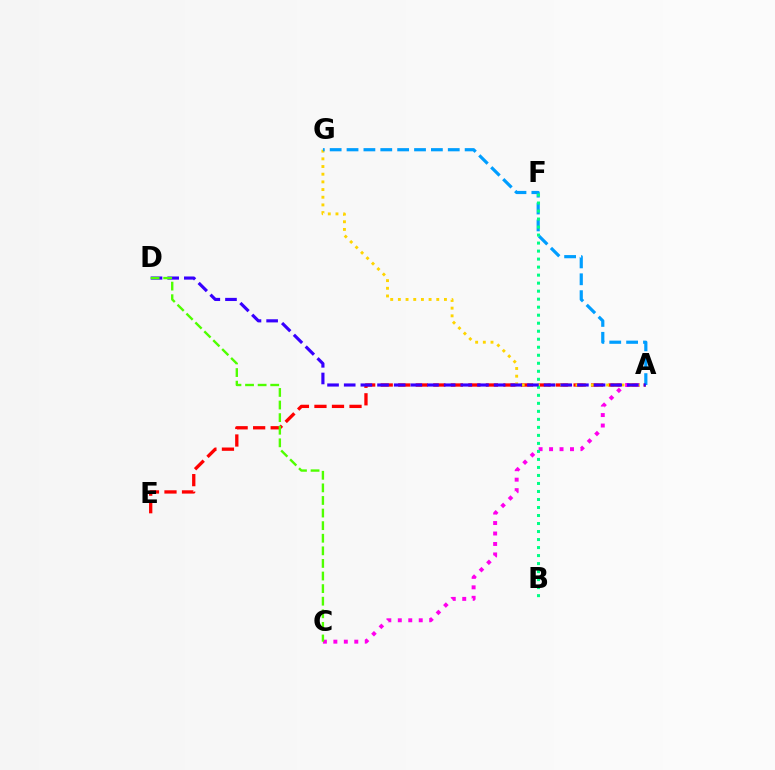{('A', 'E'): [{'color': '#ff0000', 'line_style': 'dashed', 'thickness': 2.38}], ('A', 'C'): [{'color': '#ff00ed', 'line_style': 'dotted', 'thickness': 2.84}], ('A', 'G'): [{'color': '#ffd500', 'line_style': 'dotted', 'thickness': 2.09}, {'color': '#009eff', 'line_style': 'dashed', 'thickness': 2.29}], ('B', 'F'): [{'color': '#00ff86', 'line_style': 'dotted', 'thickness': 2.18}], ('A', 'D'): [{'color': '#3700ff', 'line_style': 'dashed', 'thickness': 2.26}], ('C', 'D'): [{'color': '#4fff00', 'line_style': 'dashed', 'thickness': 1.71}]}